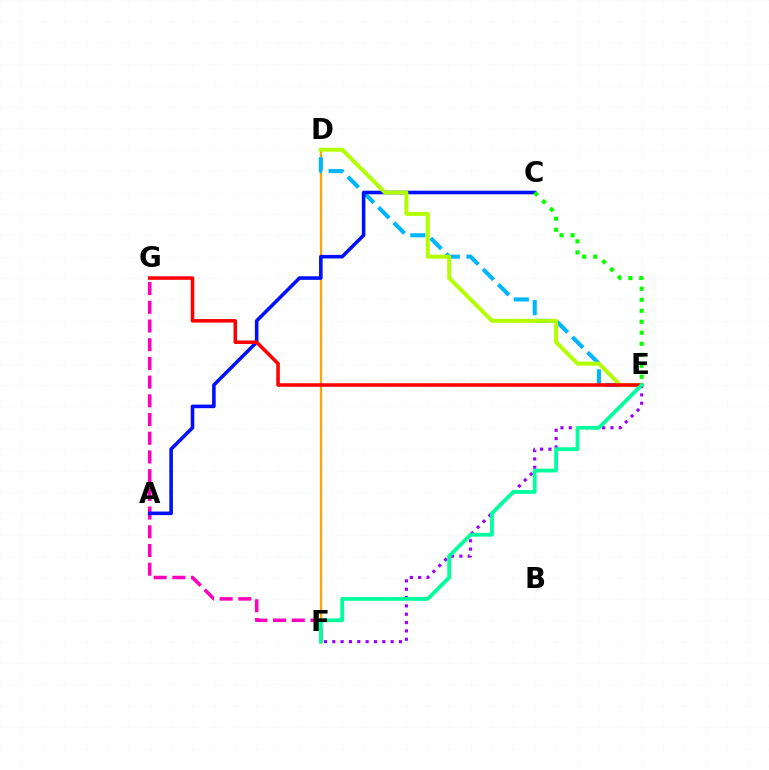{('D', 'F'): [{'color': '#ffa500', 'line_style': 'solid', 'thickness': 1.66}], ('E', 'F'): [{'color': '#9b00ff', 'line_style': 'dotted', 'thickness': 2.27}, {'color': '#00ff9d', 'line_style': 'solid', 'thickness': 2.74}], ('D', 'E'): [{'color': '#00b5ff', 'line_style': 'dashed', 'thickness': 2.94}, {'color': '#b3ff00', 'line_style': 'solid', 'thickness': 2.87}], ('F', 'G'): [{'color': '#ff00bd', 'line_style': 'dashed', 'thickness': 2.54}], ('A', 'C'): [{'color': '#0010ff', 'line_style': 'solid', 'thickness': 2.58}], ('E', 'G'): [{'color': '#ff0000', 'line_style': 'solid', 'thickness': 2.54}], ('C', 'E'): [{'color': '#08ff00', 'line_style': 'dotted', 'thickness': 2.99}]}